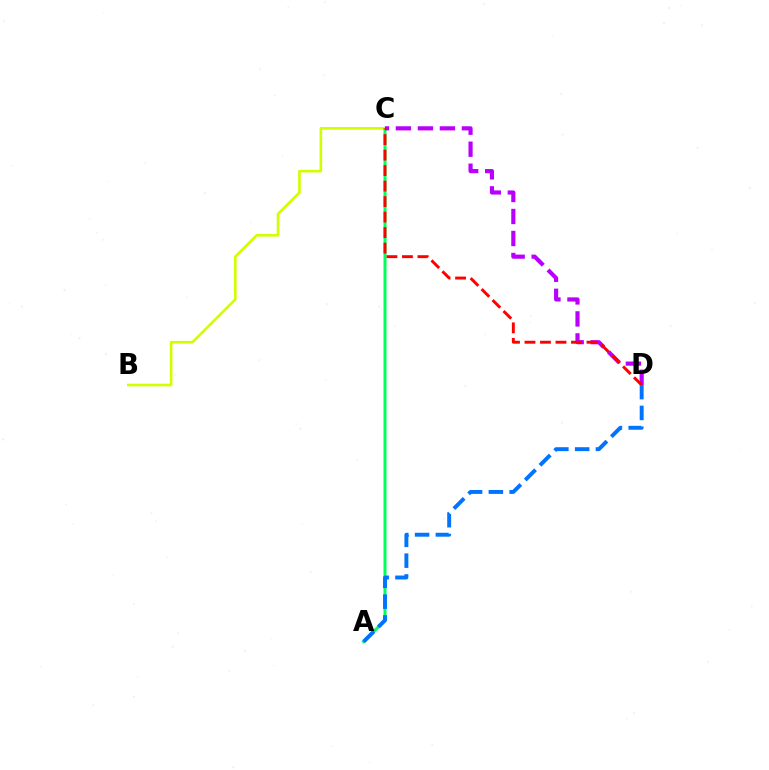{('A', 'C'): [{'color': '#00ff5c', 'line_style': 'solid', 'thickness': 2.17}], ('B', 'C'): [{'color': '#d1ff00', 'line_style': 'solid', 'thickness': 1.91}], ('C', 'D'): [{'color': '#b900ff', 'line_style': 'dashed', 'thickness': 2.99}, {'color': '#ff0000', 'line_style': 'dashed', 'thickness': 2.11}], ('A', 'D'): [{'color': '#0074ff', 'line_style': 'dashed', 'thickness': 2.83}]}